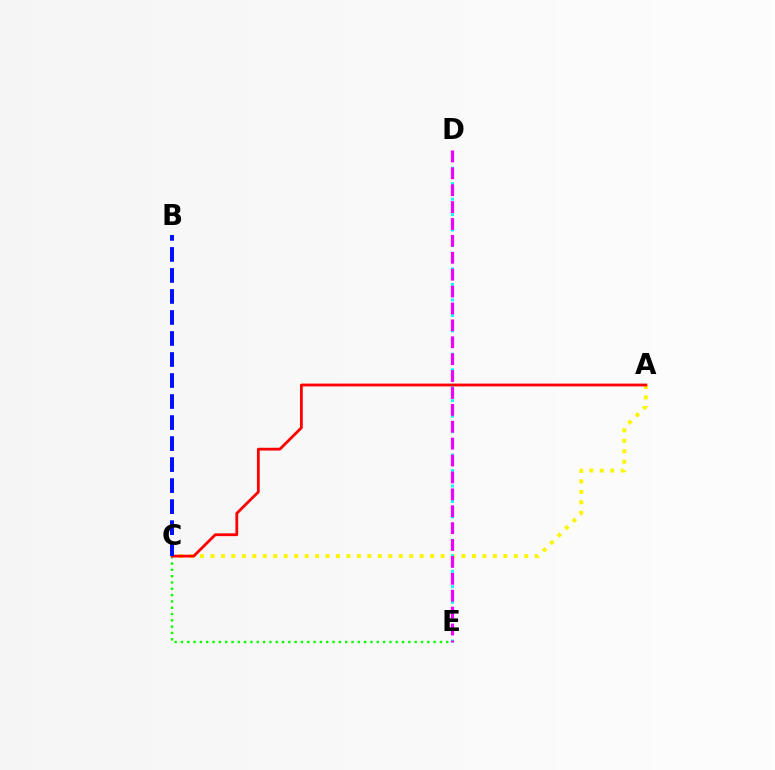{('A', 'C'): [{'color': '#fcf500', 'line_style': 'dotted', 'thickness': 2.84}, {'color': '#ff0000', 'line_style': 'solid', 'thickness': 2.01}], ('C', 'E'): [{'color': '#08ff00', 'line_style': 'dotted', 'thickness': 1.72}], ('D', 'E'): [{'color': '#00fff6', 'line_style': 'dotted', 'thickness': 2.11}, {'color': '#ee00ff', 'line_style': 'dashed', 'thickness': 2.3}], ('B', 'C'): [{'color': '#0010ff', 'line_style': 'dashed', 'thickness': 2.86}]}